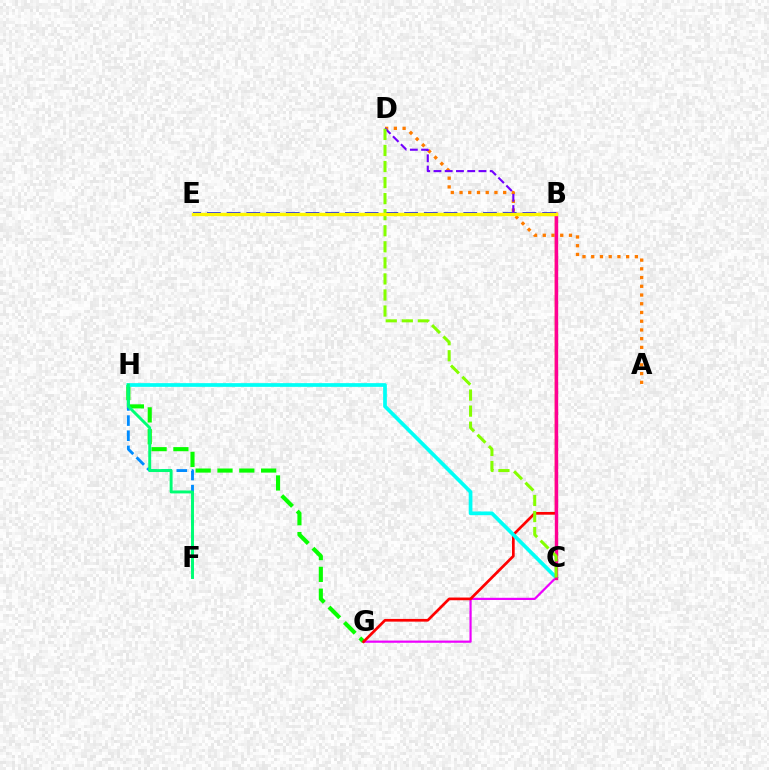{('C', 'G'): [{'color': '#ee00ff', 'line_style': 'solid', 'thickness': 1.59}], ('G', 'H'): [{'color': '#08ff00', 'line_style': 'dashed', 'thickness': 2.96}], ('B', 'G'): [{'color': '#ff0000', 'line_style': 'solid', 'thickness': 1.95}], ('F', 'H'): [{'color': '#008cff', 'line_style': 'dashed', 'thickness': 2.06}, {'color': '#00ff74', 'line_style': 'solid', 'thickness': 2.11}], ('C', 'H'): [{'color': '#00fff6', 'line_style': 'solid', 'thickness': 2.67}], ('A', 'D'): [{'color': '#ff7c00', 'line_style': 'dotted', 'thickness': 2.37}], ('B', 'C'): [{'color': '#ff0094', 'line_style': 'solid', 'thickness': 2.44}], ('B', 'E'): [{'color': '#0010ff', 'line_style': 'dashed', 'thickness': 2.68}, {'color': '#fcf500', 'line_style': 'solid', 'thickness': 2.43}], ('B', 'D'): [{'color': '#7200ff', 'line_style': 'dashed', 'thickness': 1.53}], ('C', 'D'): [{'color': '#84ff00', 'line_style': 'dashed', 'thickness': 2.18}]}